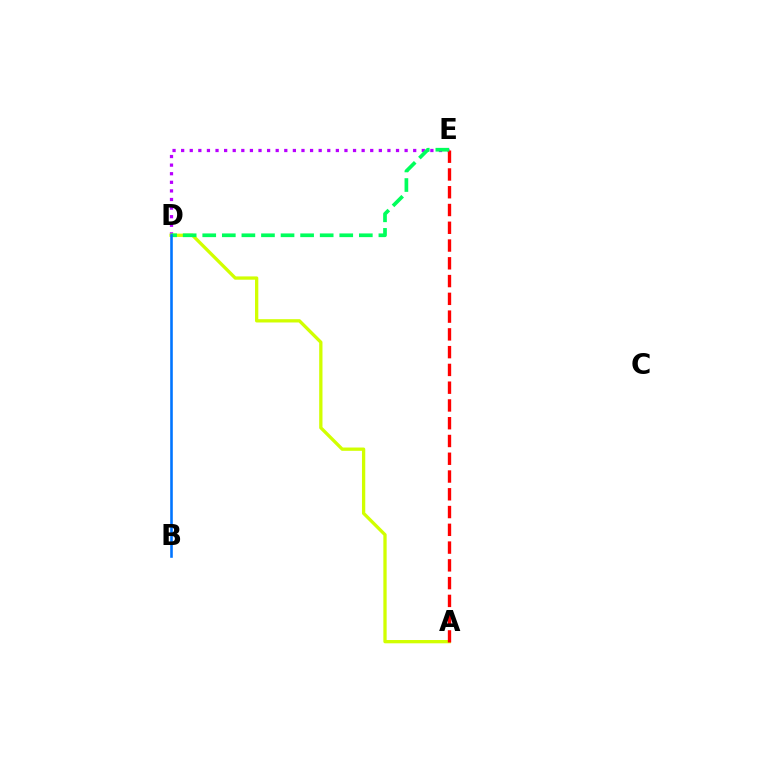{('D', 'E'): [{'color': '#b900ff', 'line_style': 'dotted', 'thickness': 2.34}, {'color': '#00ff5c', 'line_style': 'dashed', 'thickness': 2.66}], ('A', 'D'): [{'color': '#d1ff00', 'line_style': 'solid', 'thickness': 2.37}], ('A', 'E'): [{'color': '#ff0000', 'line_style': 'dashed', 'thickness': 2.41}], ('B', 'D'): [{'color': '#0074ff', 'line_style': 'solid', 'thickness': 1.87}]}